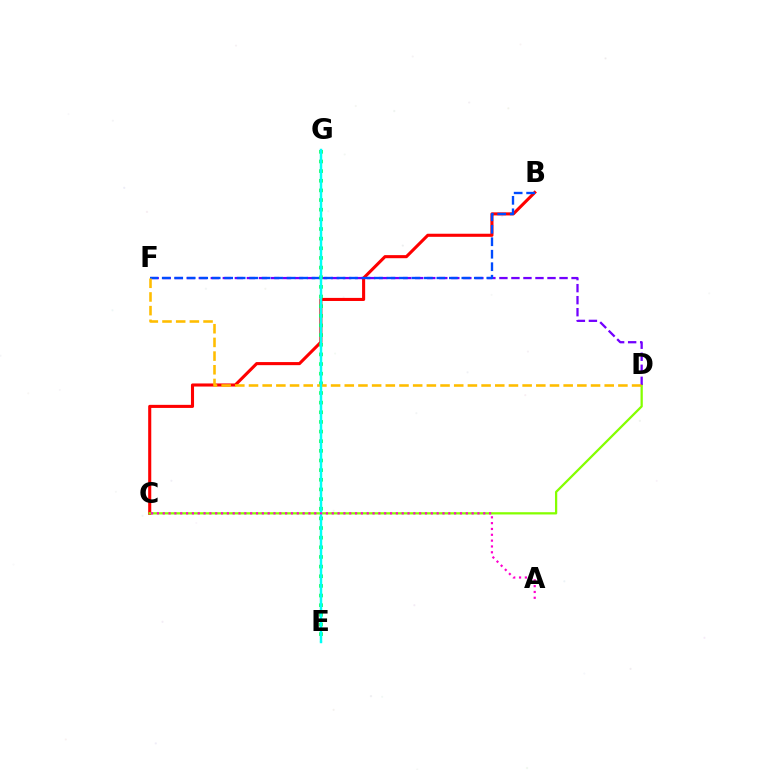{('B', 'C'): [{'color': '#ff0000', 'line_style': 'solid', 'thickness': 2.22}], ('C', 'D'): [{'color': '#84ff00', 'line_style': 'solid', 'thickness': 1.63}], ('D', 'F'): [{'color': '#7200ff', 'line_style': 'dashed', 'thickness': 1.63}, {'color': '#ffbd00', 'line_style': 'dashed', 'thickness': 1.86}], ('B', 'F'): [{'color': '#004bff', 'line_style': 'dashed', 'thickness': 1.7}], ('E', 'G'): [{'color': '#00ff39', 'line_style': 'dotted', 'thickness': 2.62}, {'color': '#00fff6', 'line_style': 'solid', 'thickness': 1.77}], ('A', 'C'): [{'color': '#ff00cf', 'line_style': 'dotted', 'thickness': 1.58}]}